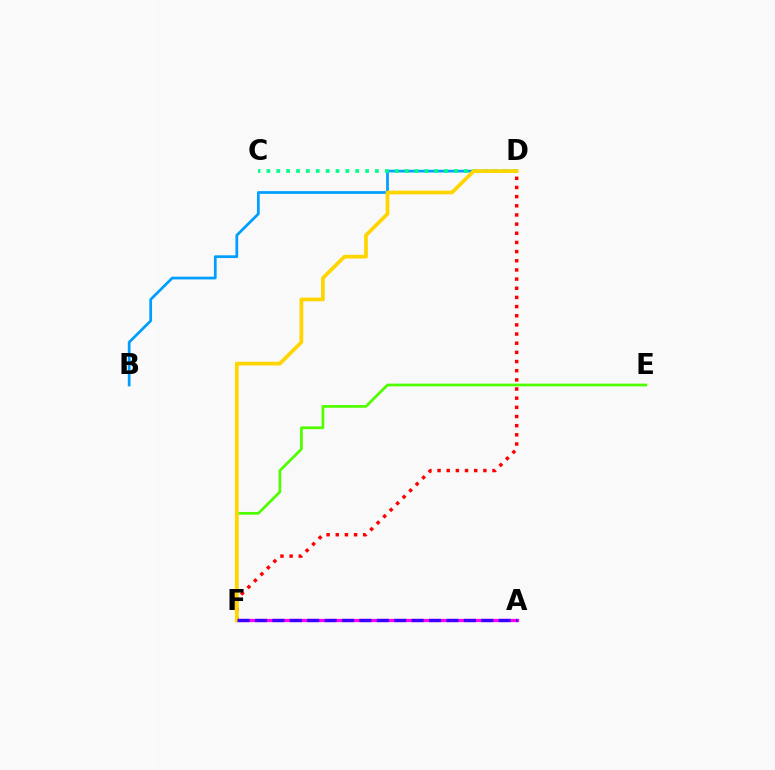{('A', 'F'): [{'color': '#ff00ed', 'line_style': 'solid', 'thickness': 2.34}, {'color': '#3700ff', 'line_style': 'dashed', 'thickness': 2.36}], ('E', 'F'): [{'color': '#4fff00', 'line_style': 'solid', 'thickness': 1.96}], ('B', 'D'): [{'color': '#009eff', 'line_style': 'solid', 'thickness': 1.97}], ('C', 'D'): [{'color': '#00ff86', 'line_style': 'dotted', 'thickness': 2.68}], ('D', 'F'): [{'color': '#ff0000', 'line_style': 'dotted', 'thickness': 2.49}, {'color': '#ffd500', 'line_style': 'solid', 'thickness': 2.67}]}